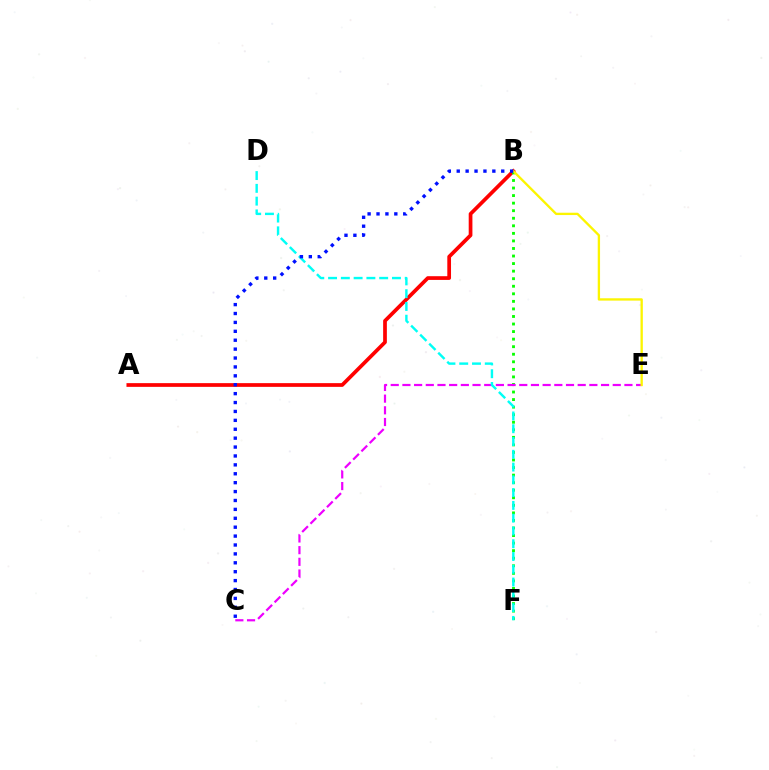{('A', 'B'): [{'color': '#ff0000', 'line_style': 'solid', 'thickness': 2.68}], ('B', 'F'): [{'color': '#08ff00', 'line_style': 'dotted', 'thickness': 2.05}], ('C', 'E'): [{'color': '#ee00ff', 'line_style': 'dashed', 'thickness': 1.59}], ('B', 'E'): [{'color': '#fcf500', 'line_style': 'solid', 'thickness': 1.68}], ('D', 'F'): [{'color': '#00fff6', 'line_style': 'dashed', 'thickness': 1.74}], ('B', 'C'): [{'color': '#0010ff', 'line_style': 'dotted', 'thickness': 2.42}]}